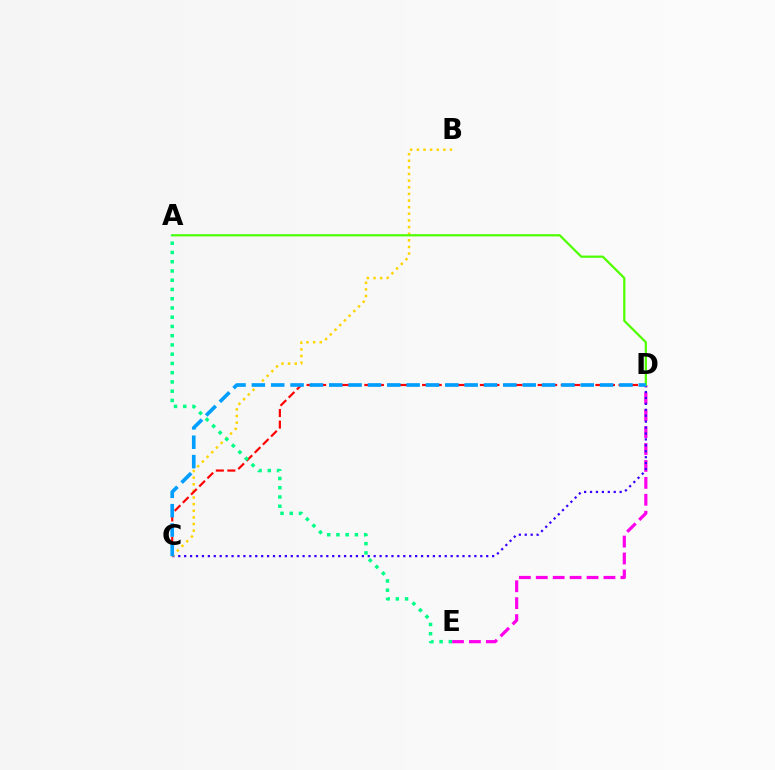{('D', 'E'): [{'color': '#ff00ed', 'line_style': 'dashed', 'thickness': 2.3}], ('C', 'D'): [{'color': '#3700ff', 'line_style': 'dotted', 'thickness': 1.61}, {'color': '#ff0000', 'line_style': 'dashed', 'thickness': 1.57}, {'color': '#009eff', 'line_style': 'dashed', 'thickness': 2.63}], ('B', 'C'): [{'color': '#ffd500', 'line_style': 'dotted', 'thickness': 1.8}], ('A', 'D'): [{'color': '#4fff00', 'line_style': 'solid', 'thickness': 1.61}], ('A', 'E'): [{'color': '#00ff86', 'line_style': 'dotted', 'thickness': 2.51}]}